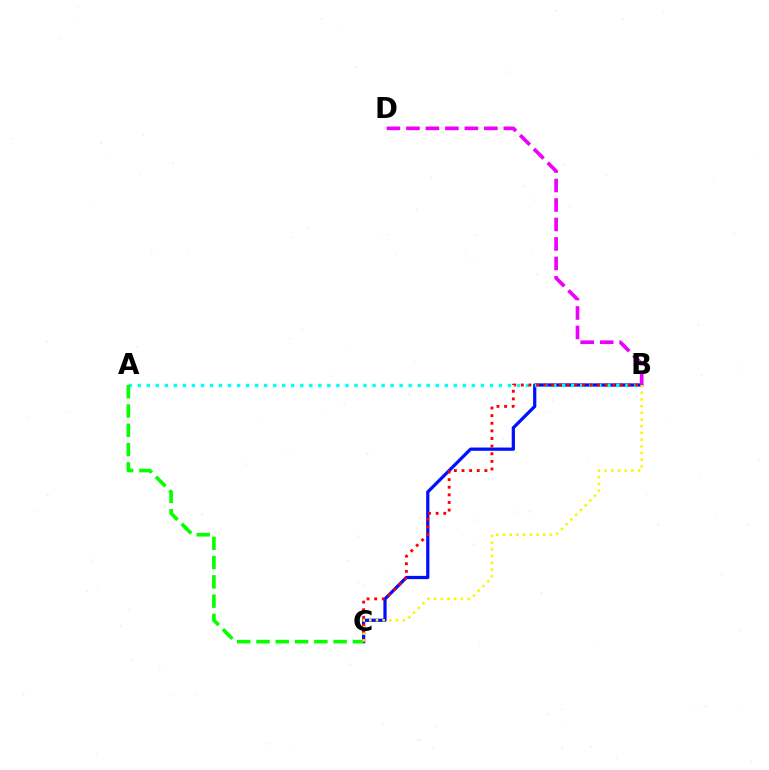{('B', 'C'): [{'color': '#0010ff', 'line_style': 'solid', 'thickness': 2.34}, {'color': '#ff0000', 'line_style': 'dotted', 'thickness': 2.07}, {'color': '#fcf500', 'line_style': 'dotted', 'thickness': 1.82}], ('B', 'D'): [{'color': '#ee00ff', 'line_style': 'dashed', 'thickness': 2.65}], ('A', 'B'): [{'color': '#00fff6', 'line_style': 'dotted', 'thickness': 2.45}], ('A', 'C'): [{'color': '#08ff00', 'line_style': 'dashed', 'thickness': 2.62}]}